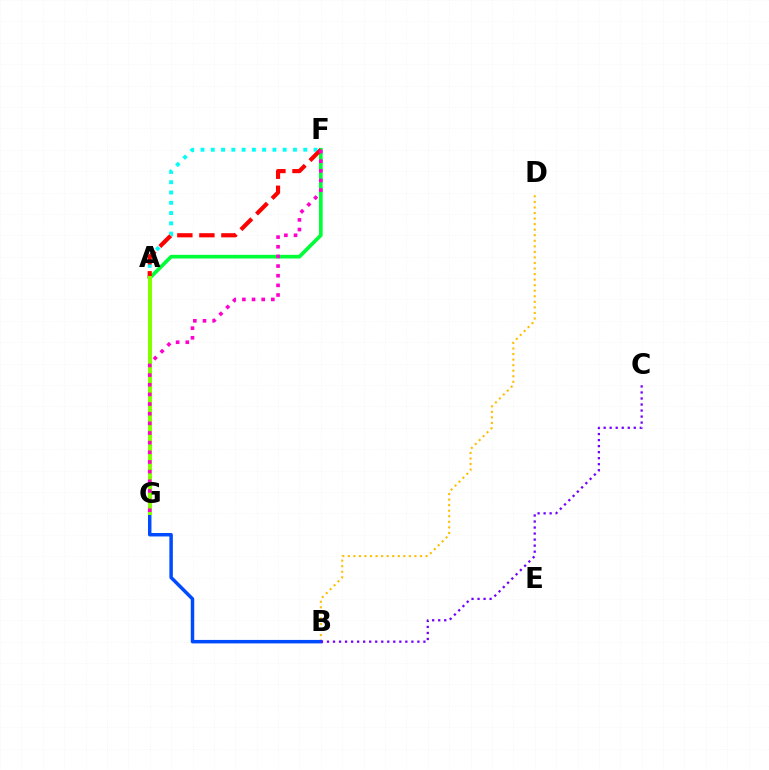{('B', 'D'): [{'color': '#ffbd00', 'line_style': 'dotted', 'thickness': 1.51}], ('A', 'F'): [{'color': '#00fff6', 'line_style': 'dotted', 'thickness': 2.79}, {'color': '#00ff39', 'line_style': 'solid', 'thickness': 2.64}, {'color': '#ff0000', 'line_style': 'dashed', 'thickness': 2.99}], ('B', 'G'): [{'color': '#004bff', 'line_style': 'solid', 'thickness': 2.5}], ('A', 'G'): [{'color': '#84ff00', 'line_style': 'solid', 'thickness': 2.93}], ('F', 'G'): [{'color': '#ff00cf', 'line_style': 'dotted', 'thickness': 2.62}], ('B', 'C'): [{'color': '#7200ff', 'line_style': 'dotted', 'thickness': 1.64}]}